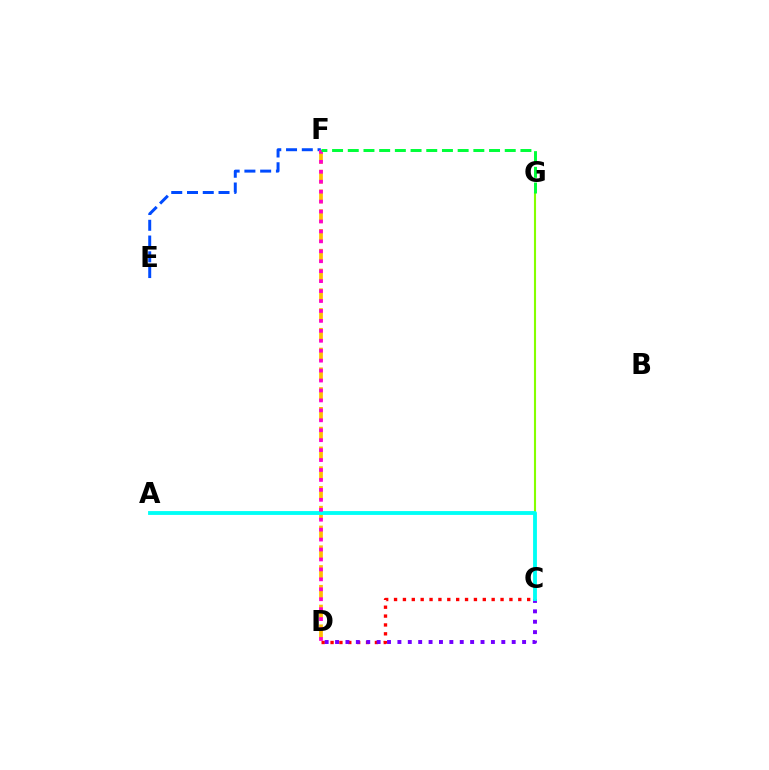{('C', 'D'): [{'color': '#ff0000', 'line_style': 'dotted', 'thickness': 2.41}, {'color': '#7200ff', 'line_style': 'dotted', 'thickness': 2.82}], ('C', 'G'): [{'color': '#84ff00', 'line_style': 'solid', 'thickness': 1.52}], ('E', 'F'): [{'color': '#004bff', 'line_style': 'dashed', 'thickness': 2.14}], ('D', 'F'): [{'color': '#ffbd00', 'line_style': 'dashed', 'thickness': 2.69}, {'color': '#ff00cf', 'line_style': 'dotted', 'thickness': 2.7}], ('A', 'C'): [{'color': '#00fff6', 'line_style': 'solid', 'thickness': 2.76}], ('F', 'G'): [{'color': '#00ff39', 'line_style': 'dashed', 'thickness': 2.13}]}